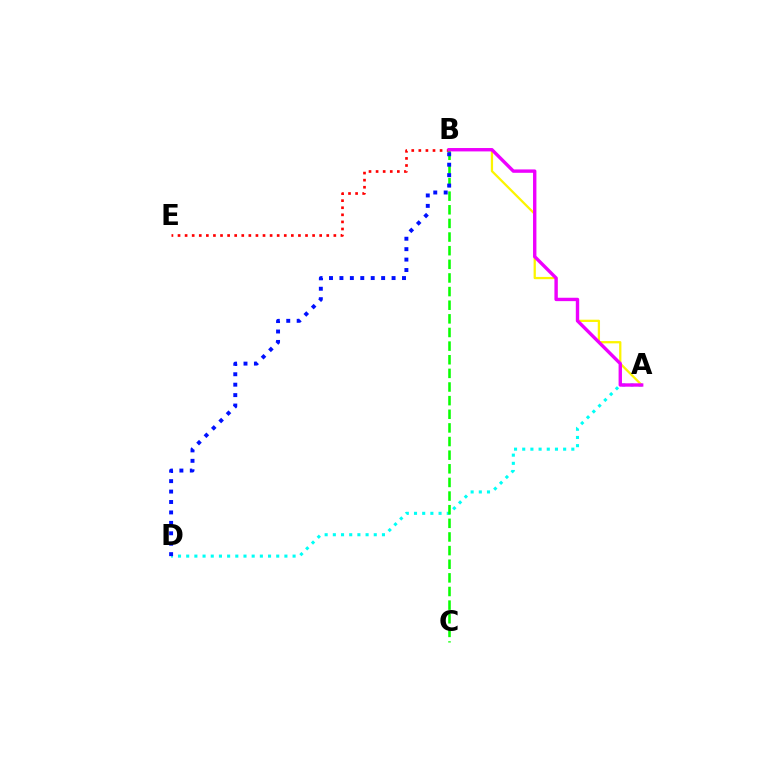{('A', 'D'): [{'color': '#00fff6', 'line_style': 'dotted', 'thickness': 2.22}], ('B', 'E'): [{'color': '#ff0000', 'line_style': 'dotted', 'thickness': 1.92}], ('A', 'B'): [{'color': '#fcf500', 'line_style': 'solid', 'thickness': 1.63}, {'color': '#ee00ff', 'line_style': 'solid', 'thickness': 2.43}], ('B', 'C'): [{'color': '#08ff00', 'line_style': 'dashed', 'thickness': 1.85}], ('B', 'D'): [{'color': '#0010ff', 'line_style': 'dotted', 'thickness': 2.83}]}